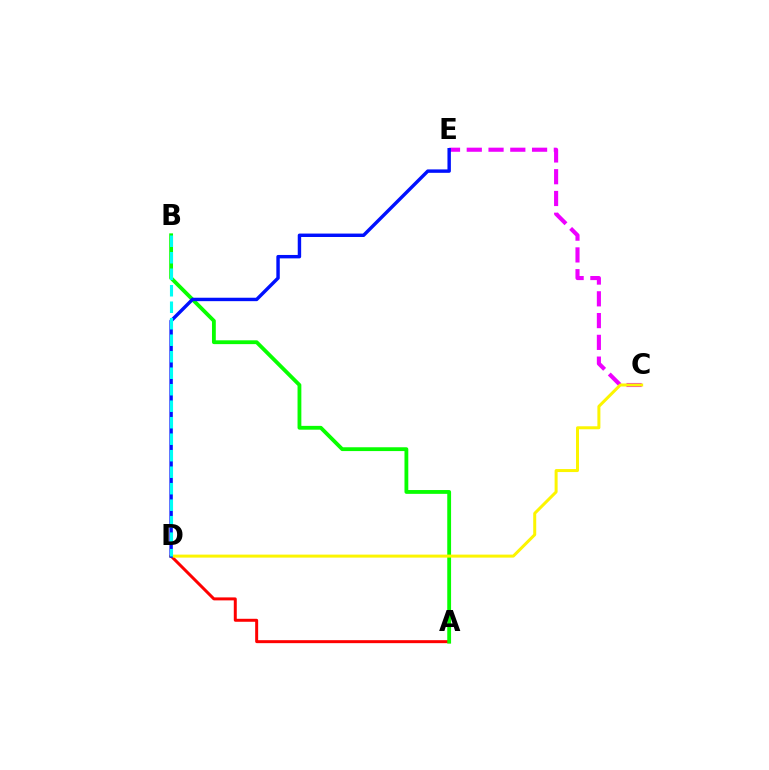{('A', 'D'): [{'color': '#ff0000', 'line_style': 'solid', 'thickness': 2.15}], ('A', 'B'): [{'color': '#08ff00', 'line_style': 'solid', 'thickness': 2.75}], ('C', 'E'): [{'color': '#ee00ff', 'line_style': 'dashed', 'thickness': 2.96}], ('C', 'D'): [{'color': '#fcf500', 'line_style': 'solid', 'thickness': 2.16}], ('D', 'E'): [{'color': '#0010ff', 'line_style': 'solid', 'thickness': 2.46}], ('B', 'D'): [{'color': '#00fff6', 'line_style': 'dashed', 'thickness': 2.24}]}